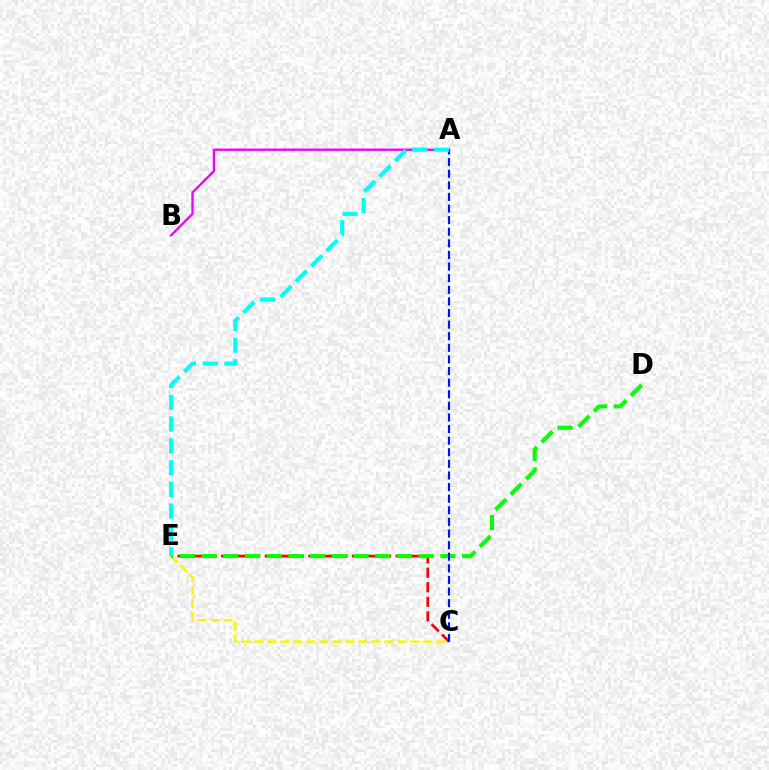{('C', 'E'): [{'color': '#fcf500', 'line_style': 'dashed', 'thickness': 1.77}, {'color': '#ff0000', 'line_style': 'dashed', 'thickness': 1.98}], ('A', 'B'): [{'color': '#ee00ff', 'line_style': 'solid', 'thickness': 1.69}], ('D', 'E'): [{'color': '#08ff00', 'line_style': 'dashed', 'thickness': 2.95}], ('A', 'C'): [{'color': '#0010ff', 'line_style': 'dashed', 'thickness': 1.58}], ('A', 'E'): [{'color': '#00fff6', 'line_style': 'dashed', 'thickness': 2.96}]}